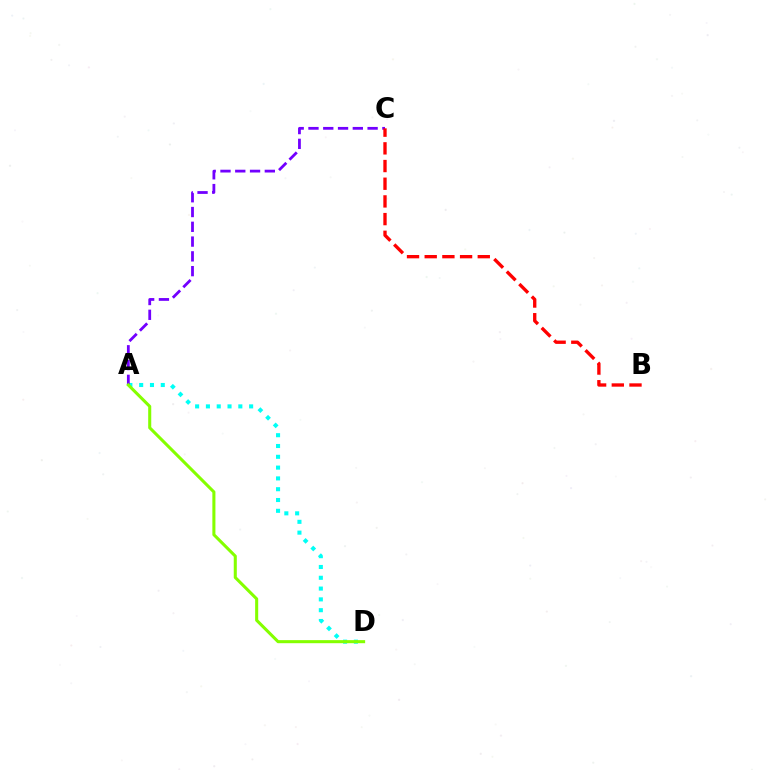{('A', 'D'): [{'color': '#00fff6', 'line_style': 'dotted', 'thickness': 2.93}, {'color': '#84ff00', 'line_style': 'solid', 'thickness': 2.2}], ('A', 'C'): [{'color': '#7200ff', 'line_style': 'dashed', 'thickness': 2.01}], ('B', 'C'): [{'color': '#ff0000', 'line_style': 'dashed', 'thickness': 2.4}]}